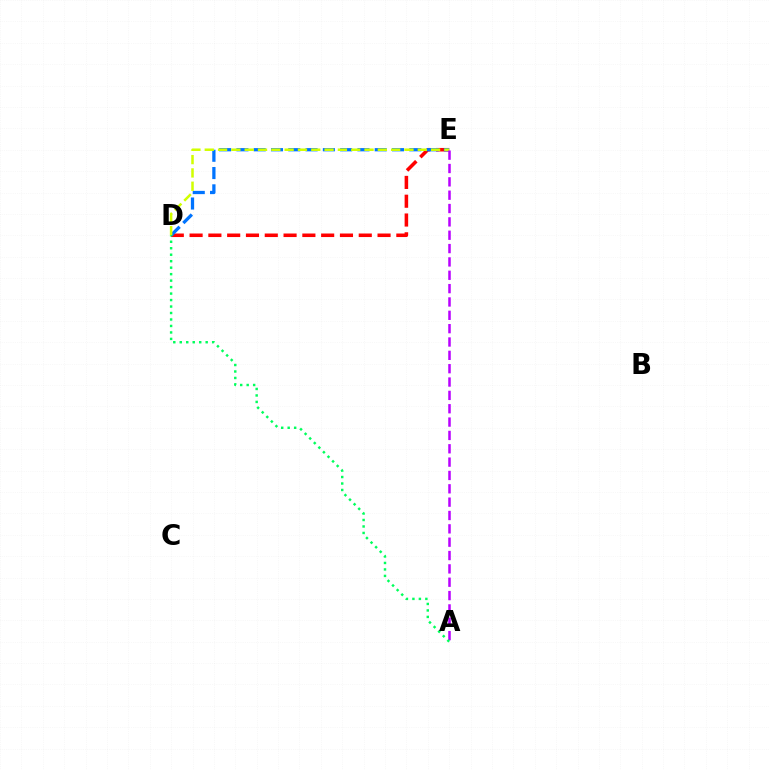{('D', 'E'): [{'color': '#ff0000', 'line_style': 'dashed', 'thickness': 2.55}, {'color': '#0074ff', 'line_style': 'dashed', 'thickness': 2.35}, {'color': '#d1ff00', 'line_style': 'dashed', 'thickness': 1.81}], ('A', 'E'): [{'color': '#b900ff', 'line_style': 'dashed', 'thickness': 1.81}], ('A', 'D'): [{'color': '#00ff5c', 'line_style': 'dotted', 'thickness': 1.76}]}